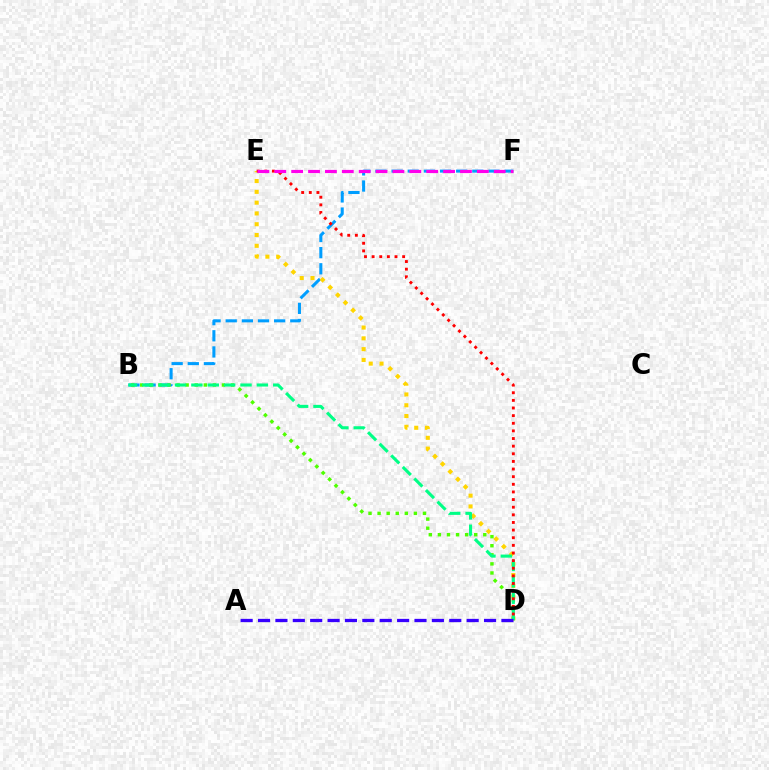{('B', 'F'): [{'color': '#009eff', 'line_style': 'dashed', 'thickness': 2.19}], ('D', 'E'): [{'color': '#ffd500', 'line_style': 'dotted', 'thickness': 2.93}, {'color': '#ff0000', 'line_style': 'dotted', 'thickness': 2.07}], ('B', 'D'): [{'color': '#4fff00', 'line_style': 'dotted', 'thickness': 2.47}, {'color': '#00ff86', 'line_style': 'dashed', 'thickness': 2.22}], ('A', 'D'): [{'color': '#3700ff', 'line_style': 'dashed', 'thickness': 2.36}], ('E', 'F'): [{'color': '#ff00ed', 'line_style': 'dashed', 'thickness': 2.29}]}